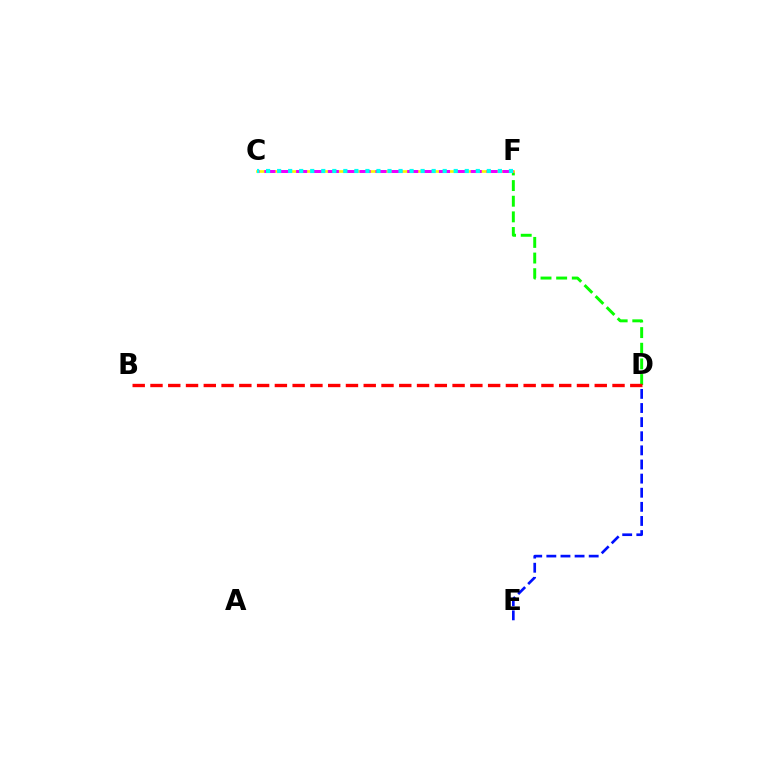{('D', 'F'): [{'color': '#08ff00', 'line_style': 'dashed', 'thickness': 2.13}], ('C', 'F'): [{'color': '#fcf500', 'line_style': 'solid', 'thickness': 1.92}, {'color': '#ee00ff', 'line_style': 'dashed', 'thickness': 2.16}, {'color': '#00fff6', 'line_style': 'dotted', 'thickness': 3.0}], ('B', 'D'): [{'color': '#ff0000', 'line_style': 'dashed', 'thickness': 2.41}], ('D', 'E'): [{'color': '#0010ff', 'line_style': 'dashed', 'thickness': 1.92}]}